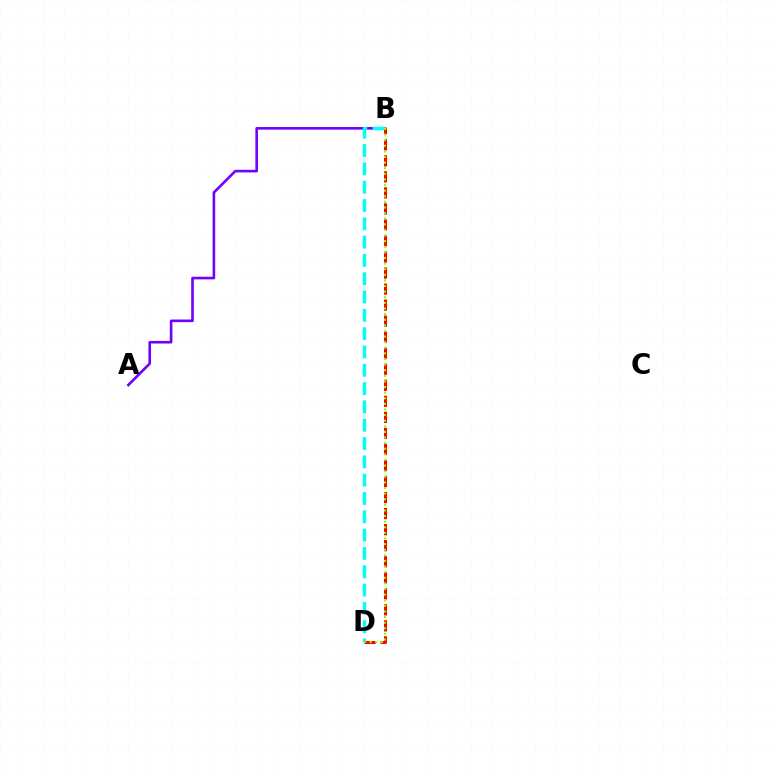{('A', 'B'): [{'color': '#7200ff', 'line_style': 'solid', 'thickness': 1.89}], ('B', 'D'): [{'color': '#00fff6', 'line_style': 'dashed', 'thickness': 2.49}, {'color': '#ff0000', 'line_style': 'dashed', 'thickness': 2.18}, {'color': '#84ff00', 'line_style': 'dotted', 'thickness': 1.52}]}